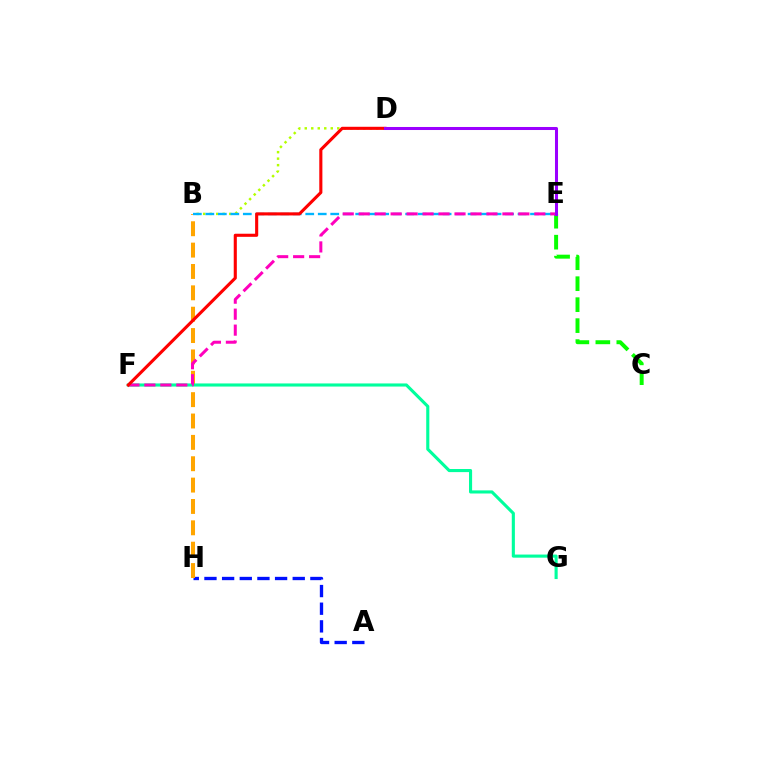{('B', 'D'): [{'color': '#b3ff00', 'line_style': 'dotted', 'thickness': 1.77}], ('A', 'H'): [{'color': '#0010ff', 'line_style': 'dashed', 'thickness': 2.4}], ('C', 'E'): [{'color': '#08ff00', 'line_style': 'dashed', 'thickness': 2.85}], ('B', 'H'): [{'color': '#ffa500', 'line_style': 'dashed', 'thickness': 2.9}], ('B', 'E'): [{'color': '#00b5ff', 'line_style': 'dashed', 'thickness': 1.7}], ('F', 'G'): [{'color': '#00ff9d', 'line_style': 'solid', 'thickness': 2.24}], ('E', 'F'): [{'color': '#ff00bd', 'line_style': 'dashed', 'thickness': 2.17}], ('D', 'F'): [{'color': '#ff0000', 'line_style': 'solid', 'thickness': 2.23}], ('D', 'E'): [{'color': '#9b00ff', 'line_style': 'solid', 'thickness': 2.18}]}